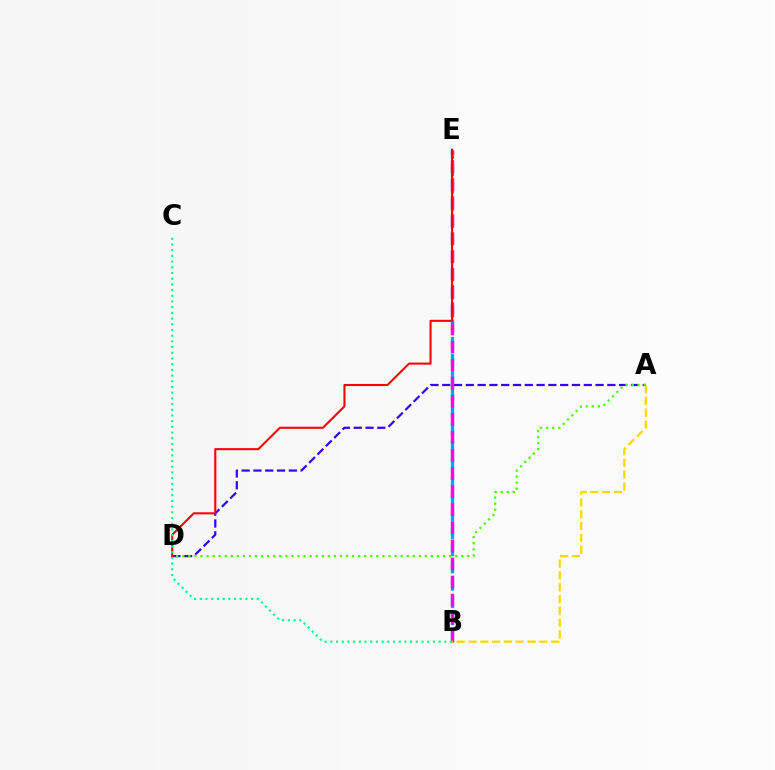{('B', 'E'): [{'color': '#009eff', 'line_style': 'dashed', 'thickness': 2.35}, {'color': '#ff00ed', 'line_style': 'dashed', 'thickness': 2.45}], ('A', 'D'): [{'color': '#3700ff', 'line_style': 'dashed', 'thickness': 1.6}, {'color': '#4fff00', 'line_style': 'dotted', 'thickness': 1.65}], ('D', 'E'): [{'color': '#ff0000', 'line_style': 'solid', 'thickness': 1.5}], ('B', 'C'): [{'color': '#00ff86', 'line_style': 'dotted', 'thickness': 1.55}], ('A', 'B'): [{'color': '#ffd500', 'line_style': 'dashed', 'thickness': 1.6}]}